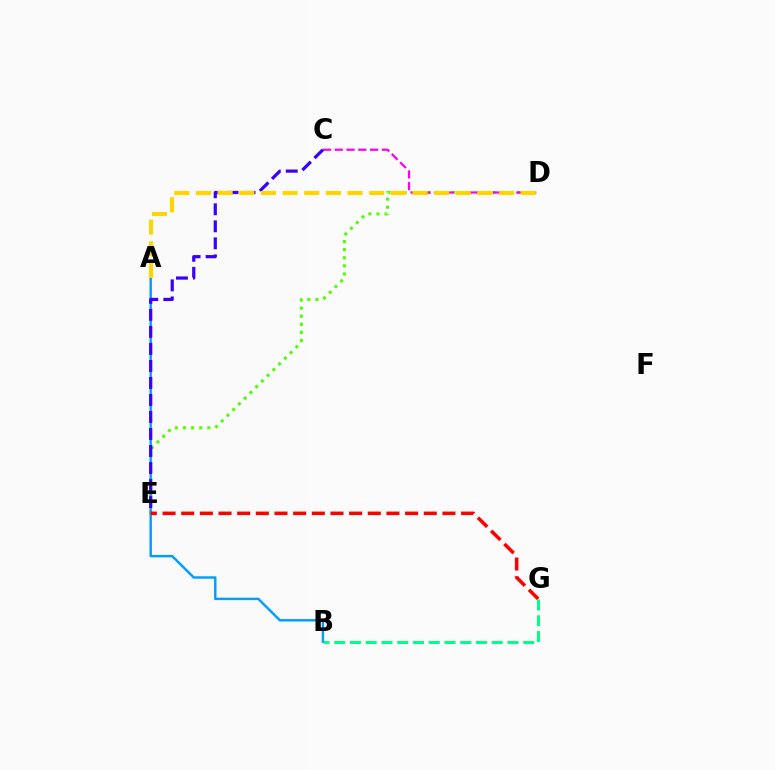{('D', 'E'): [{'color': '#4fff00', 'line_style': 'dotted', 'thickness': 2.2}], ('C', 'D'): [{'color': '#ff00ed', 'line_style': 'dashed', 'thickness': 1.6}], ('A', 'B'): [{'color': '#009eff', 'line_style': 'solid', 'thickness': 1.76}], ('C', 'E'): [{'color': '#3700ff', 'line_style': 'dashed', 'thickness': 2.31}], ('A', 'D'): [{'color': '#ffd500', 'line_style': 'dashed', 'thickness': 2.94}], ('E', 'G'): [{'color': '#ff0000', 'line_style': 'dashed', 'thickness': 2.53}], ('B', 'G'): [{'color': '#00ff86', 'line_style': 'dashed', 'thickness': 2.14}]}